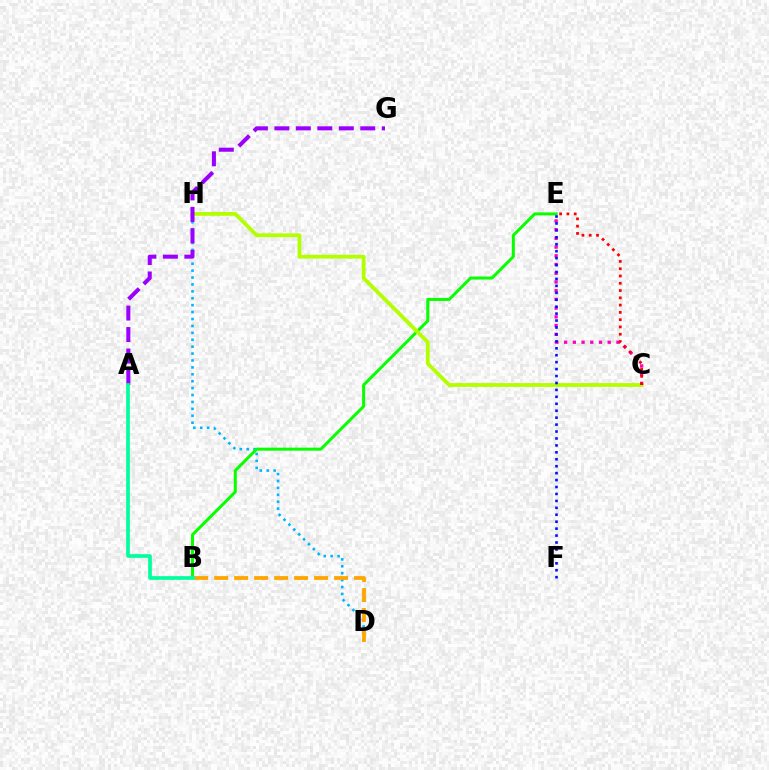{('D', 'H'): [{'color': '#00b5ff', 'line_style': 'dotted', 'thickness': 1.88}], ('B', 'E'): [{'color': '#08ff00', 'line_style': 'solid', 'thickness': 2.17}], ('C', 'H'): [{'color': '#b3ff00', 'line_style': 'solid', 'thickness': 2.74}], ('C', 'E'): [{'color': '#ff00bd', 'line_style': 'dotted', 'thickness': 2.37}, {'color': '#ff0000', 'line_style': 'dotted', 'thickness': 1.98}], ('A', 'G'): [{'color': '#9b00ff', 'line_style': 'dashed', 'thickness': 2.92}], ('B', 'D'): [{'color': '#ffa500', 'line_style': 'dashed', 'thickness': 2.72}], ('E', 'F'): [{'color': '#0010ff', 'line_style': 'dotted', 'thickness': 1.88}], ('A', 'B'): [{'color': '#00ff9d', 'line_style': 'solid', 'thickness': 2.65}]}